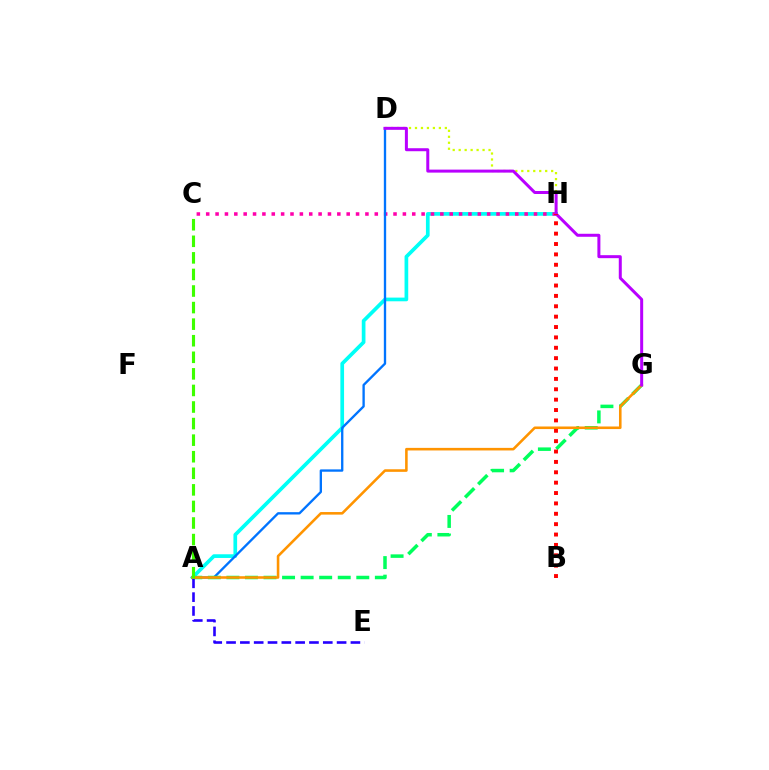{('A', 'H'): [{'color': '#00fff6', 'line_style': 'solid', 'thickness': 2.66}], ('D', 'H'): [{'color': '#d1ff00', 'line_style': 'dotted', 'thickness': 1.62}], ('C', 'H'): [{'color': '#ff00ac', 'line_style': 'dotted', 'thickness': 2.54}], ('A', 'D'): [{'color': '#0074ff', 'line_style': 'solid', 'thickness': 1.68}], ('A', 'G'): [{'color': '#00ff5c', 'line_style': 'dashed', 'thickness': 2.52}, {'color': '#ff9400', 'line_style': 'solid', 'thickness': 1.86}], ('A', 'E'): [{'color': '#2500ff', 'line_style': 'dashed', 'thickness': 1.88}], ('D', 'G'): [{'color': '#b900ff', 'line_style': 'solid', 'thickness': 2.16}], ('A', 'C'): [{'color': '#3dff00', 'line_style': 'dashed', 'thickness': 2.25}], ('B', 'H'): [{'color': '#ff0000', 'line_style': 'dotted', 'thickness': 2.82}]}